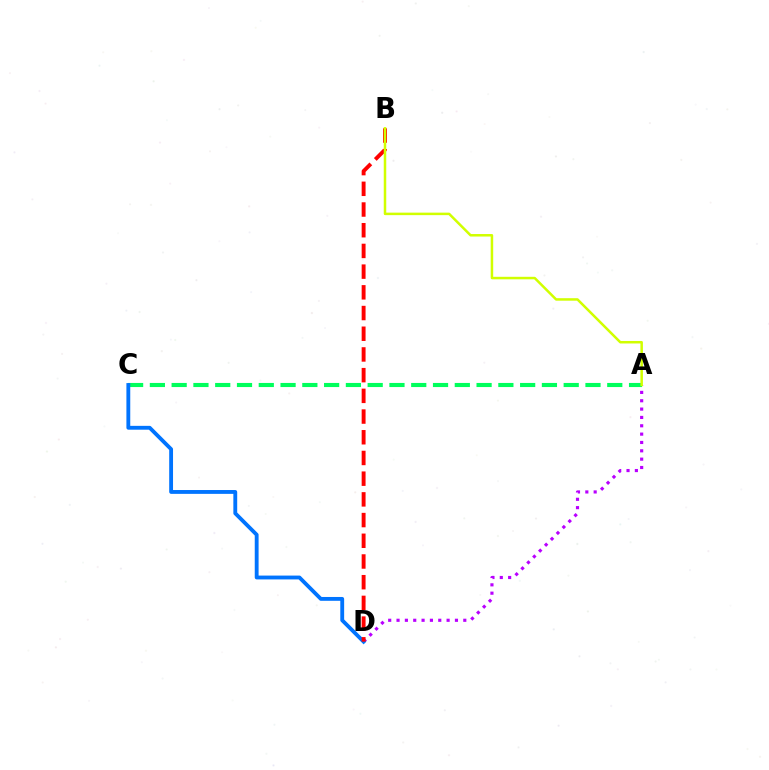{('A', 'D'): [{'color': '#b900ff', 'line_style': 'dotted', 'thickness': 2.27}], ('A', 'C'): [{'color': '#00ff5c', 'line_style': 'dashed', 'thickness': 2.96}], ('C', 'D'): [{'color': '#0074ff', 'line_style': 'solid', 'thickness': 2.77}], ('B', 'D'): [{'color': '#ff0000', 'line_style': 'dashed', 'thickness': 2.81}], ('A', 'B'): [{'color': '#d1ff00', 'line_style': 'solid', 'thickness': 1.8}]}